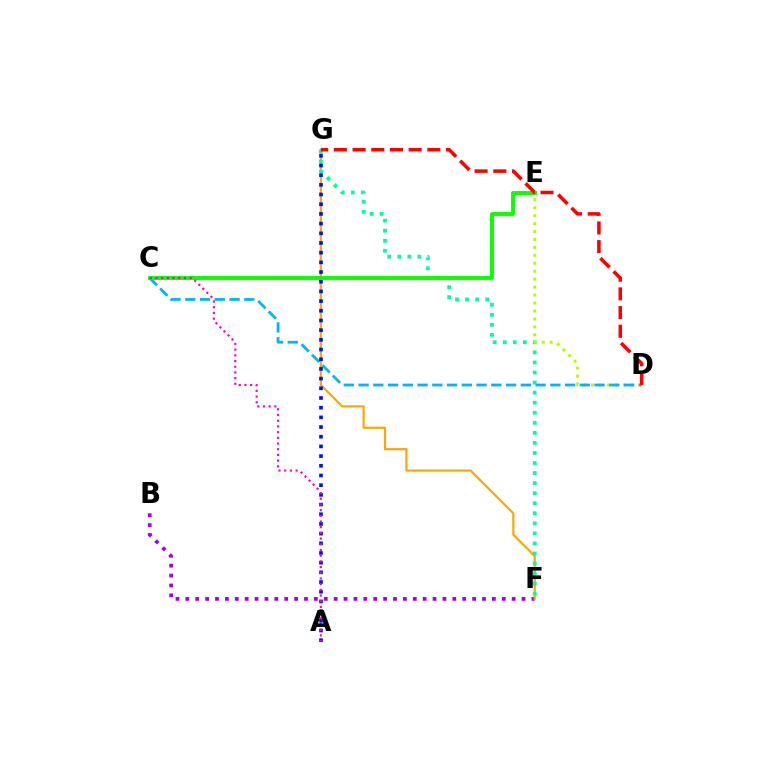{('B', 'F'): [{'color': '#9b00ff', 'line_style': 'dotted', 'thickness': 2.69}], ('F', 'G'): [{'color': '#ffa500', 'line_style': 'solid', 'thickness': 1.56}, {'color': '#00ff9d', 'line_style': 'dotted', 'thickness': 2.73}], ('D', 'E'): [{'color': '#b3ff00', 'line_style': 'dotted', 'thickness': 2.16}], ('C', 'D'): [{'color': '#00b5ff', 'line_style': 'dashed', 'thickness': 2.0}], ('A', 'G'): [{'color': '#0010ff', 'line_style': 'dotted', 'thickness': 2.63}], ('C', 'E'): [{'color': '#08ff00', 'line_style': 'solid', 'thickness': 2.81}], ('A', 'C'): [{'color': '#ff00bd', 'line_style': 'dotted', 'thickness': 1.55}], ('D', 'G'): [{'color': '#ff0000', 'line_style': 'dashed', 'thickness': 2.54}]}